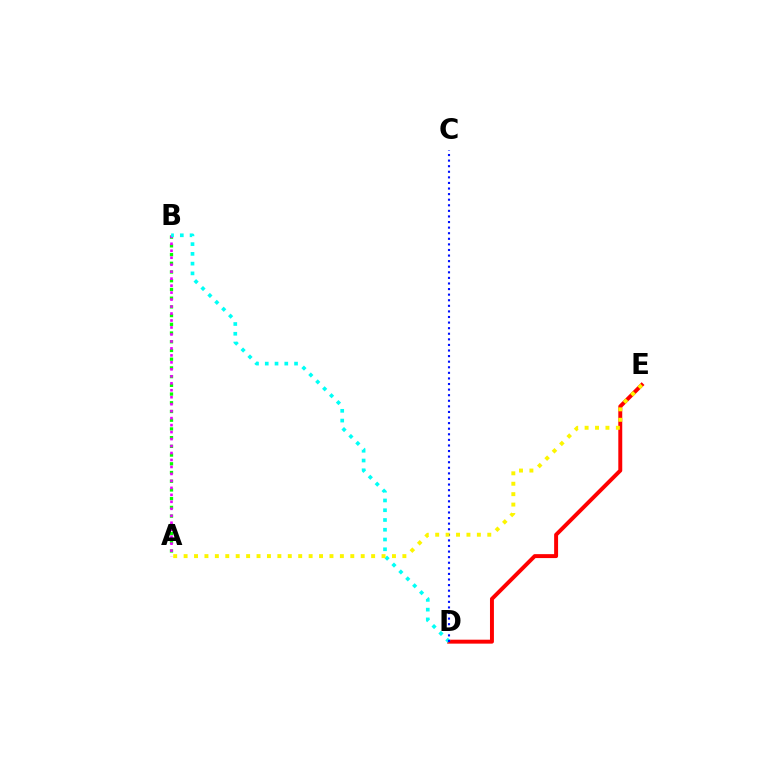{('A', 'B'): [{'color': '#08ff00', 'line_style': 'dotted', 'thickness': 2.37}, {'color': '#ee00ff', 'line_style': 'dotted', 'thickness': 1.89}], ('D', 'E'): [{'color': '#ff0000', 'line_style': 'solid', 'thickness': 2.84}], ('B', 'D'): [{'color': '#00fff6', 'line_style': 'dotted', 'thickness': 2.65}], ('C', 'D'): [{'color': '#0010ff', 'line_style': 'dotted', 'thickness': 1.52}], ('A', 'E'): [{'color': '#fcf500', 'line_style': 'dotted', 'thickness': 2.83}]}